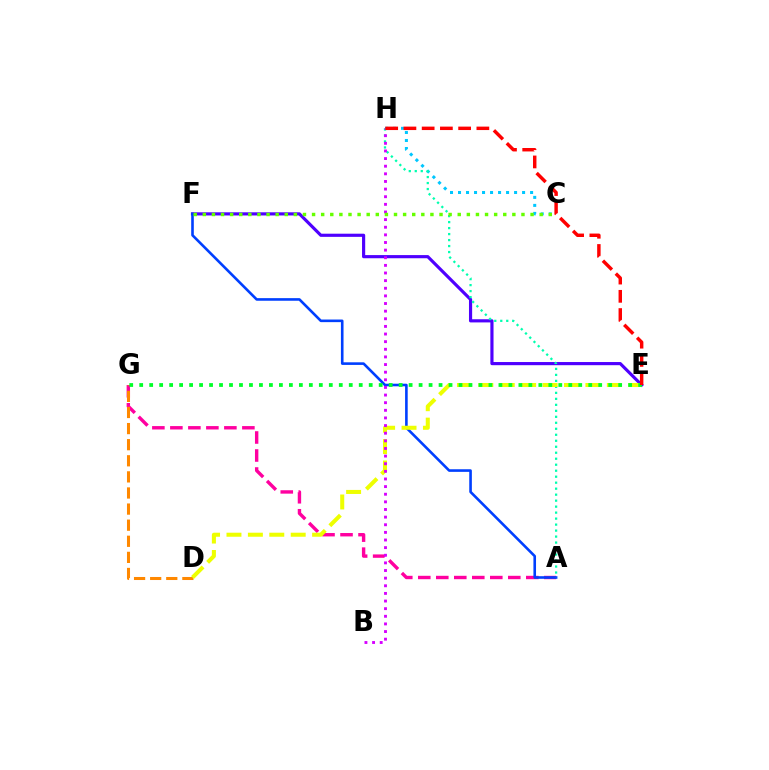{('A', 'G'): [{'color': '#ff00a0', 'line_style': 'dashed', 'thickness': 2.45}], ('E', 'F'): [{'color': '#4f00ff', 'line_style': 'solid', 'thickness': 2.27}], ('C', 'H'): [{'color': '#00c7ff', 'line_style': 'dotted', 'thickness': 2.18}], ('A', 'F'): [{'color': '#003fff', 'line_style': 'solid', 'thickness': 1.88}], ('A', 'H'): [{'color': '#00ffaf', 'line_style': 'dotted', 'thickness': 1.63}], ('D', 'G'): [{'color': '#ff8800', 'line_style': 'dashed', 'thickness': 2.19}], ('D', 'E'): [{'color': '#eeff00', 'line_style': 'dashed', 'thickness': 2.91}], ('B', 'H'): [{'color': '#d600ff', 'line_style': 'dotted', 'thickness': 2.07}], ('E', 'G'): [{'color': '#00ff27', 'line_style': 'dotted', 'thickness': 2.71}], ('E', 'H'): [{'color': '#ff0000', 'line_style': 'dashed', 'thickness': 2.48}], ('C', 'F'): [{'color': '#66ff00', 'line_style': 'dotted', 'thickness': 2.47}]}